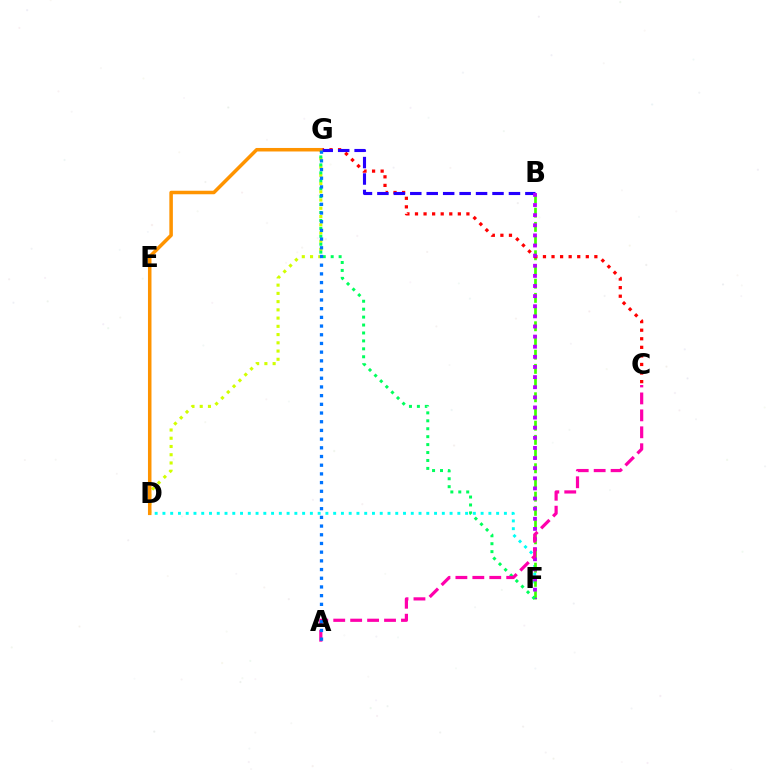{('D', 'F'): [{'color': '#00fff6', 'line_style': 'dotted', 'thickness': 2.11}], ('B', 'F'): [{'color': '#3dff00', 'line_style': 'dashed', 'thickness': 1.93}, {'color': '#b900ff', 'line_style': 'dotted', 'thickness': 2.75}], ('D', 'G'): [{'color': '#d1ff00', 'line_style': 'dotted', 'thickness': 2.24}, {'color': '#ff9400', 'line_style': 'solid', 'thickness': 2.53}], ('C', 'G'): [{'color': '#ff0000', 'line_style': 'dotted', 'thickness': 2.33}], ('B', 'G'): [{'color': '#2500ff', 'line_style': 'dashed', 'thickness': 2.23}], ('F', 'G'): [{'color': '#00ff5c', 'line_style': 'dotted', 'thickness': 2.16}], ('A', 'C'): [{'color': '#ff00ac', 'line_style': 'dashed', 'thickness': 2.3}], ('A', 'G'): [{'color': '#0074ff', 'line_style': 'dotted', 'thickness': 2.36}]}